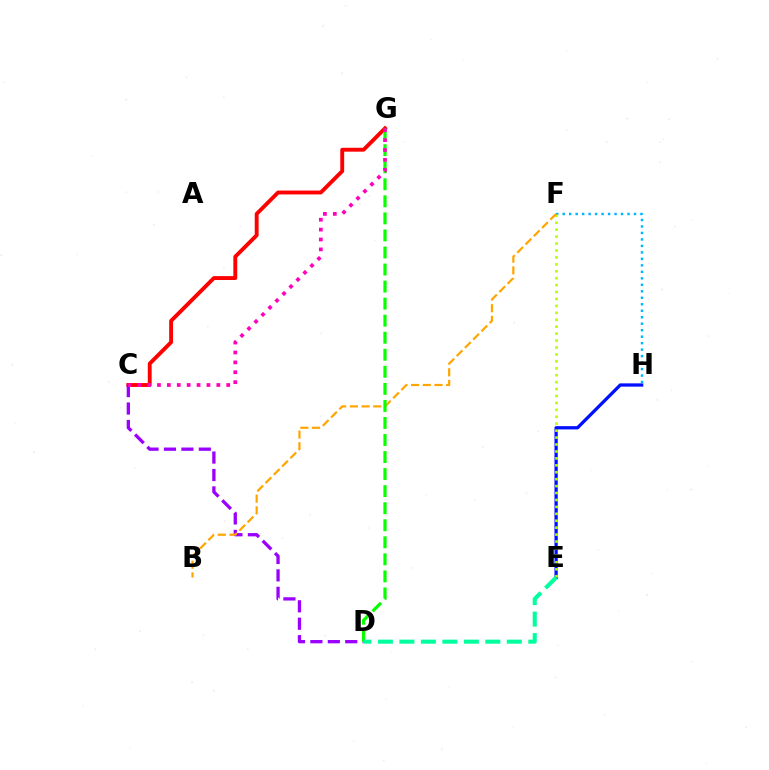{('C', 'G'): [{'color': '#ff0000', 'line_style': 'solid', 'thickness': 2.79}, {'color': '#ff00bd', 'line_style': 'dotted', 'thickness': 2.69}], ('E', 'H'): [{'color': '#0010ff', 'line_style': 'solid', 'thickness': 2.35}], ('C', 'D'): [{'color': '#9b00ff', 'line_style': 'dashed', 'thickness': 2.37}], ('F', 'H'): [{'color': '#00b5ff', 'line_style': 'dotted', 'thickness': 1.76}], ('E', 'F'): [{'color': '#b3ff00', 'line_style': 'dotted', 'thickness': 1.88}], ('B', 'F'): [{'color': '#ffa500', 'line_style': 'dashed', 'thickness': 1.59}], ('D', 'G'): [{'color': '#08ff00', 'line_style': 'dashed', 'thickness': 2.32}], ('D', 'E'): [{'color': '#00ff9d', 'line_style': 'dashed', 'thickness': 2.92}]}